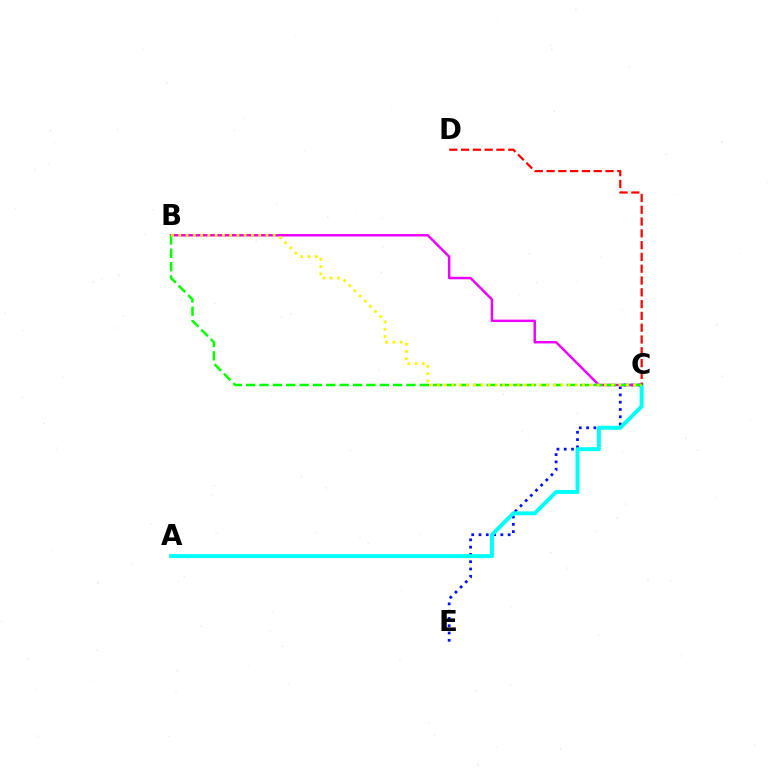{('C', 'E'): [{'color': '#0010ff', 'line_style': 'dotted', 'thickness': 1.98}], ('B', 'C'): [{'color': '#ee00ff', 'line_style': 'solid', 'thickness': 1.77}, {'color': '#08ff00', 'line_style': 'dashed', 'thickness': 1.81}, {'color': '#fcf500', 'line_style': 'dotted', 'thickness': 1.97}], ('A', 'C'): [{'color': '#00fff6', 'line_style': 'solid', 'thickness': 2.83}], ('C', 'D'): [{'color': '#ff0000', 'line_style': 'dashed', 'thickness': 1.6}]}